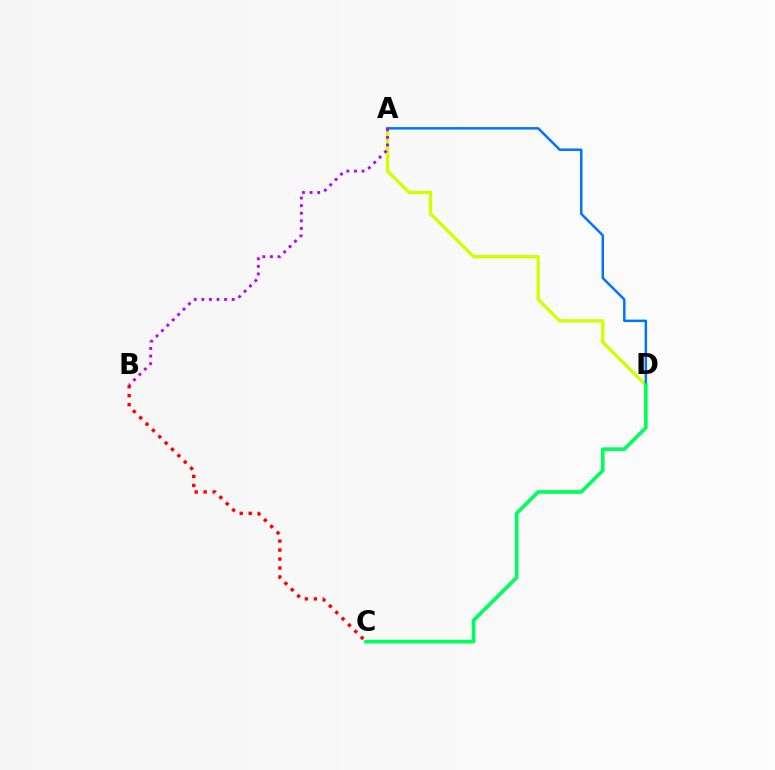{('A', 'D'): [{'color': '#d1ff00', 'line_style': 'solid', 'thickness': 2.41}, {'color': '#0074ff', 'line_style': 'solid', 'thickness': 1.78}], ('B', 'C'): [{'color': '#ff0000', 'line_style': 'dotted', 'thickness': 2.44}], ('A', 'B'): [{'color': '#b900ff', 'line_style': 'dotted', 'thickness': 2.07}], ('C', 'D'): [{'color': '#00ff5c', 'line_style': 'solid', 'thickness': 2.64}]}